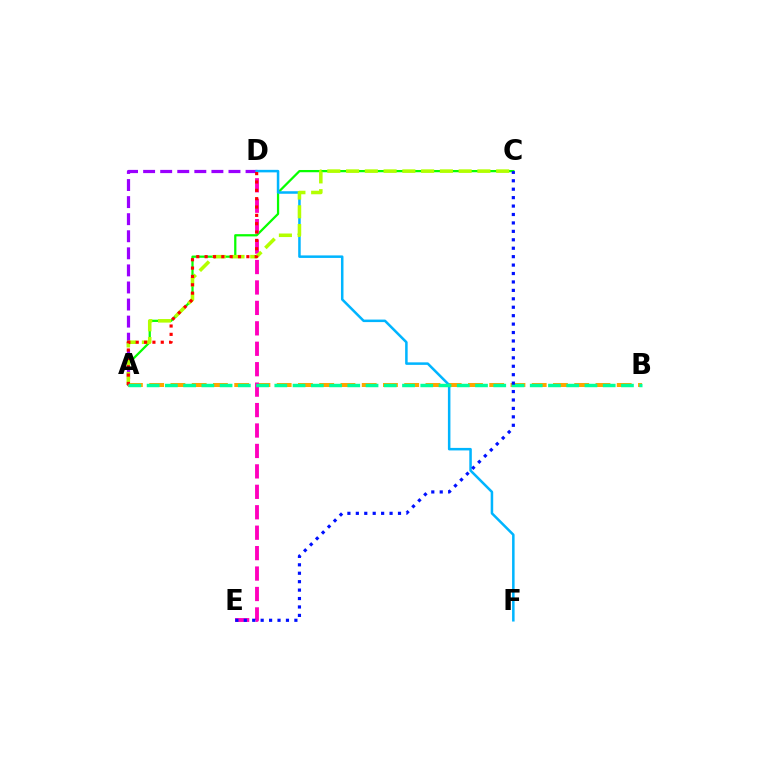{('A', 'C'): [{'color': '#08ff00', 'line_style': 'solid', 'thickness': 1.62}, {'color': '#b3ff00', 'line_style': 'dashed', 'thickness': 2.55}], ('A', 'D'): [{'color': '#9b00ff', 'line_style': 'dashed', 'thickness': 2.32}, {'color': '#ff0000', 'line_style': 'dotted', 'thickness': 2.27}], ('A', 'B'): [{'color': '#ffa500', 'line_style': 'dashed', 'thickness': 2.89}, {'color': '#00ff9d', 'line_style': 'dashed', 'thickness': 2.48}], ('D', 'E'): [{'color': '#ff00bd', 'line_style': 'dashed', 'thickness': 2.78}], ('D', 'F'): [{'color': '#00b5ff', 'line_style': 'solid', 'thickness': 1.81}], ('C', 'E'): [{'color': '#0010ff', 'line_style': 'dotted', 'thickness': 2.29}]}